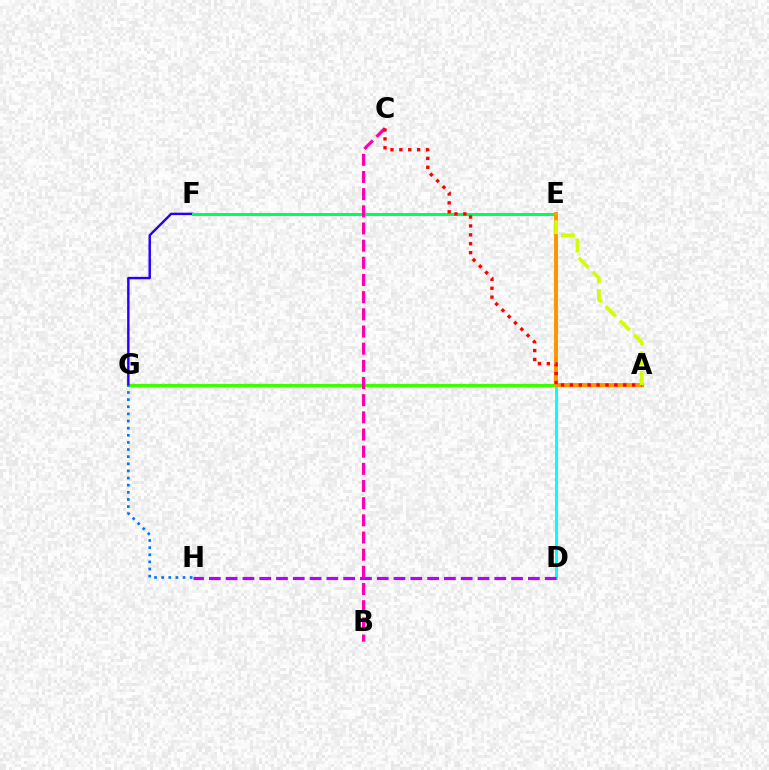{('A', 'G'): [{'color': '#3dff00', 'line_style': 'solid', 'thickness': 2.38}], ('F', 'G'): [{'color': '#2500ff', 'line_style': 'solid', 'thickness': 1.75}], ('D', 'E'): [{'color': '#00fff6', 'line_style': 'solid', 'thickness': 2.08}], ('D', 'H'): [{'color': '#b900ff', 'line_style': 'dashed', 'thickness': 2.28}], ('E', 'F'): [{'color': '#00ff5c', 'line_style': 'solid', 'thickness': 2.19}], ('B', 'C'): [{'color': '#ff00ac', 'line_style': 'dashed', 'thickness': 2.33}], ('A', 'E'): [{'color': '#ff9400', 'line_style': 'solid', 'thickness': 2.83}, {'color': '#d1ff00', 'line_style': 'dashed', 'thickness': 2.7}], ('A', 'C'): [{'color': '#ff0000', 'line_style': 'dotted', 'thickness': 2.42}], ('G', 'H'): [{'color': '#0074ff', 'line_style': 'dotted', 'thickness': 1.94}]}